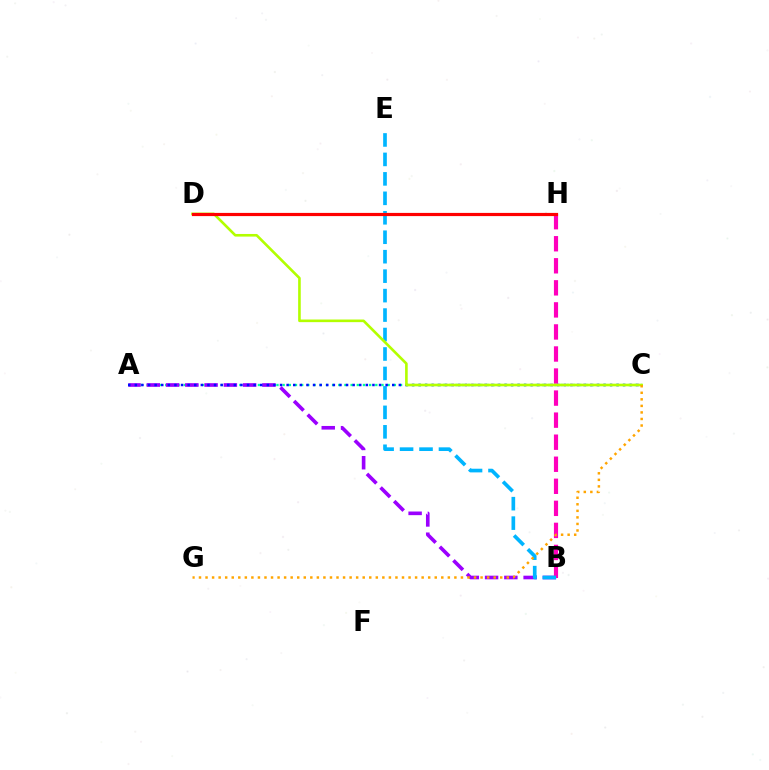{('A', 'C'): [{'color': '#00ff9d', 'line_style': 'dotted', 'thickness': 1.68}, {'color': '#0010ff', 'line_style': 'dotted', 'thickness': 1.79}], ('A', 'B'): [{'color': '#9b00ff', 'line_style': 'dashed', 'thickness': 2.62}], ('B', 'H'): [{'color': '#ff00bd', 'line_style': 'dashed', 'thickness': 3.0}], ('D', 'H'): [{'color': '#08ff00', 'line_style': 'dotted', 'thickness': 1.95}, {'color': '#ff0000', 'line_style': 'solid', 'thickness': 2.3}], ('B', 'E'): [{'color': '#00b5ff', 'line_style': 'dashed', 'thickness': 2.64}], ('C', 'D'): [{'color': '#b3ff00', 'line_style': 'solid', 'thickness': 1.89}], ('C', 'G'): [{'color': '#ffa500', 'line_style': 'dotted', 'thickness': 1.78}]}